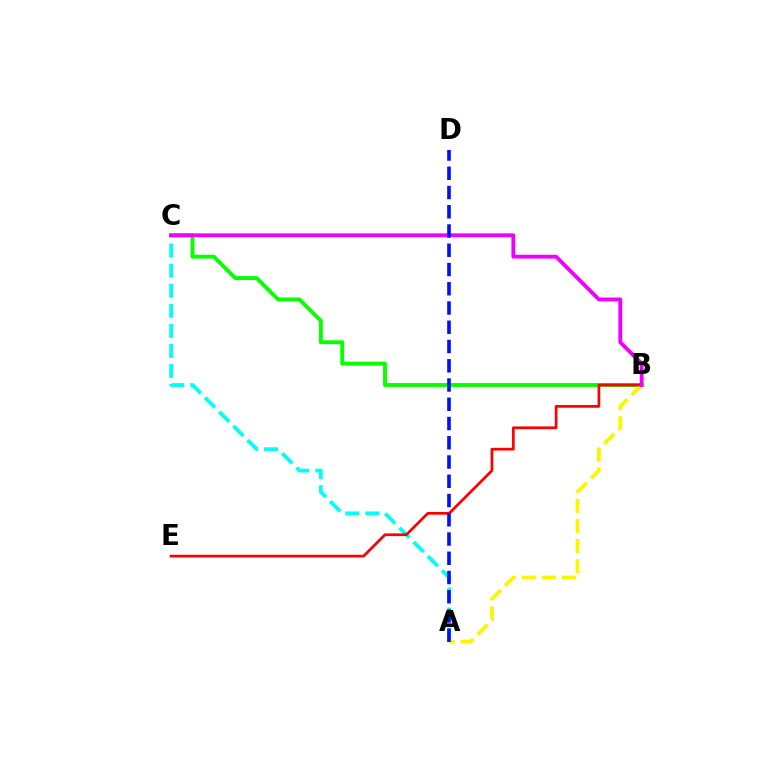{('A', 'C'): [{'color': '#00fff6', 'line_style': 'dashed', 'thickness': 2.73}], ('B', 'C'): [{'color': '#08ff00', 'line_style': 'solid', 'thickness': 2.8}, {'color': '#ee00ff', 'line_style': 'solid', 'thickness': 2.76}], ('A', 'B'): [{'color': '#fcf500', 'line_style': 'dashed', 'thickness': 2.73}], ('B', 'E'): [{'color': '#ff0000', 'line_style': 'solid', 'thickness': 1.96}], ('A', 'D'): [{'color': '#0010ff', 'line_style': 'dashed', 'thickness': 2.62}]}